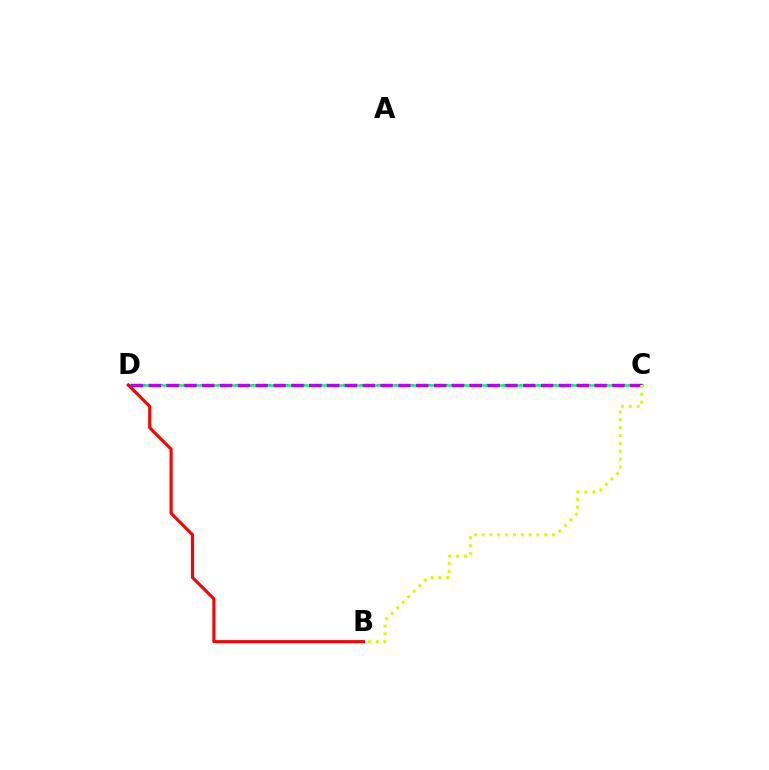{('C', 'D'): [{'color': '#0074ff', 'line_style': 'dotted', 'thickness': 1.55}, {'color': '#00ff5c', 'line_style': 'solid', 'thickness': 1.81}, {'color': '#b900ff', 'line_style': 'dashed', 'thickness': 2.42}], ('B', 'D'): [{'color': '#ff0000', 'line_style': 'solid', 'thickness': 2.25}], ('B', 'C'): [{'color': '#d1ff00', 'line_style': 'dotted', 'thickness': 2.13}]}